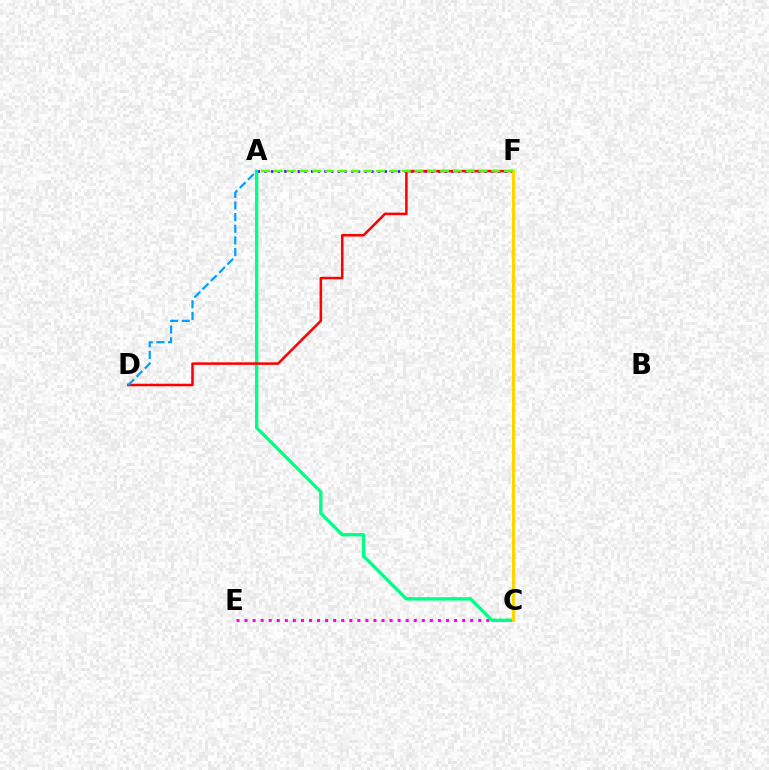{('A', 'F'): [{'color': '#3700ff', 'line_style': 'dotted', 'thickness': 1.81}, {'color': '#4fff00', 'line_style': 'dashed', 'thickness': 1.74}], ('C', 'E'): [{'color': '#ff00ed', 'line_style': 'dotted', 'thickness': 2.19}], ('A', 'C'): [{'color': '#00ff86', 'line_style': 'solid', 'thickness': 2.4}], ('D', 'F'): [{'color': '#ff0000', 'line_style': 'solid', 'thickness': 1.82}], ('C', 'F'): [{'color': '#ffd500', 'line_style': 'solid', 'thickness': 2.17}], ('A', 'D'): [{'color': '#009eff', 'line_style': 'dashed', 'thickness': 1.58}]}